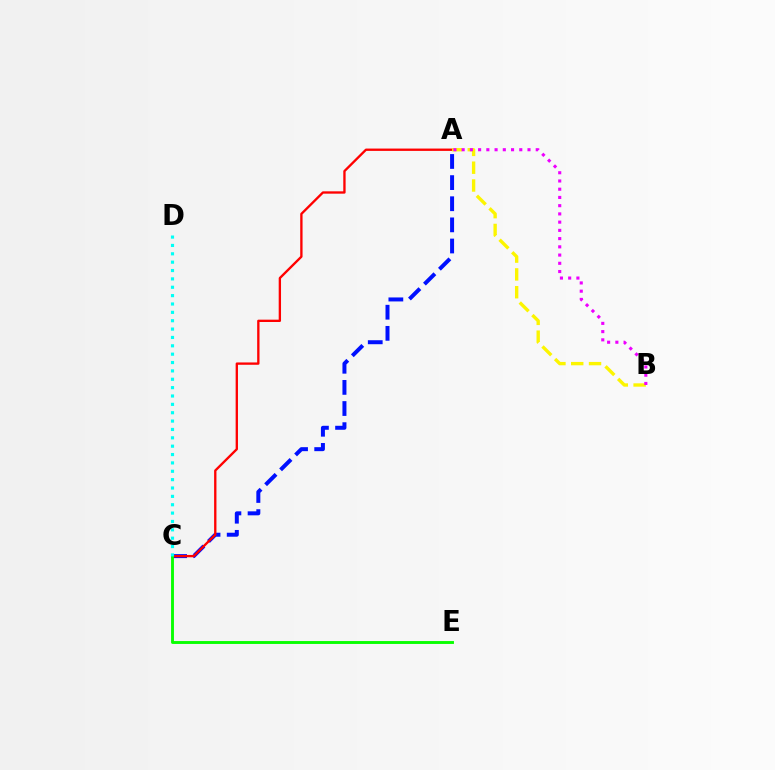{('A', 'C'): [{'color': '#0010ff', 'line_style': 'dashed', 'thickness': 2.87}, {'color': '#ff0000', 'line_style': 'solid', 'thickness': 1.68}], ('A', 'B'): [{'color': '#fcf500', 'line_style': 'dashed', 'thickness': 2.42}, {'color': '#ee00ff', 'line_style': 'dotted', 'thickness': 2.24}], ('C', 'E'): [{'color': '#08ff00', 'line_style': 'solid', 'thickness': 2.08}], ('C', 'D'): [{'color': '#00fff6', 'line_style': 'dotted', 'thickness': 2.27}]}